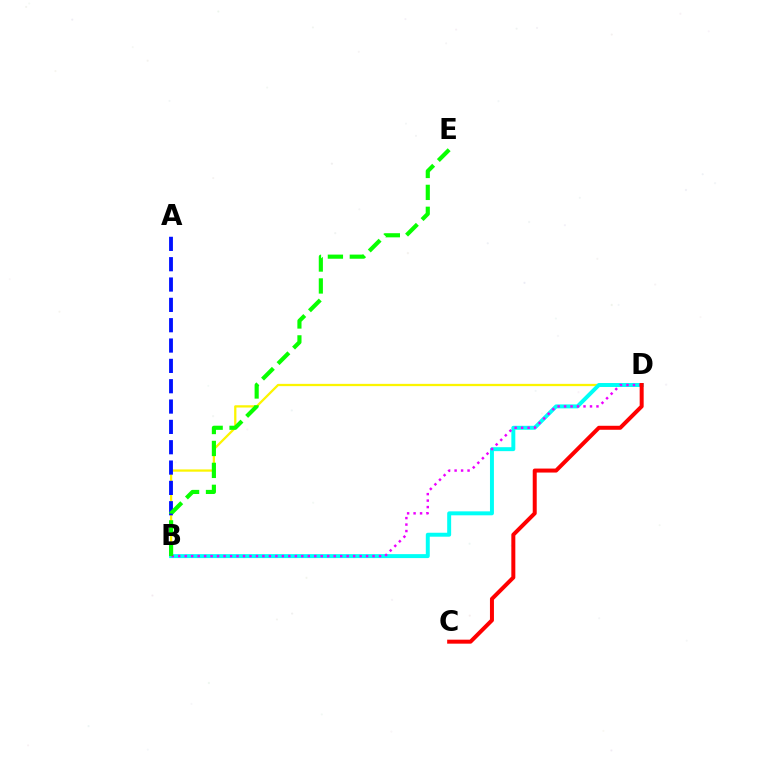{('B', 'D'): [{'color': '#fcf500', 'line_style': 'solid', 'thickness': 1.64}, {'color': '#00fff6', 'line_style': 'solid', 'thickness': 2.85}, {'color': '#ee00ff', 'line_style': 'dotted', 'thickness': 1.76}], ('A', 'B'): [{'color': '#0010ff', 'line_style': 'dashed', 'thickness': 2.76}], ('C', 'D'): [{'color': '#ff0000', 'line_style': 'solid', 'thickness': 2.87}], ('B', 'E'): [{'color': '#08ff00', 'line_style': 'dashed', 'thickness': 2.98}]}